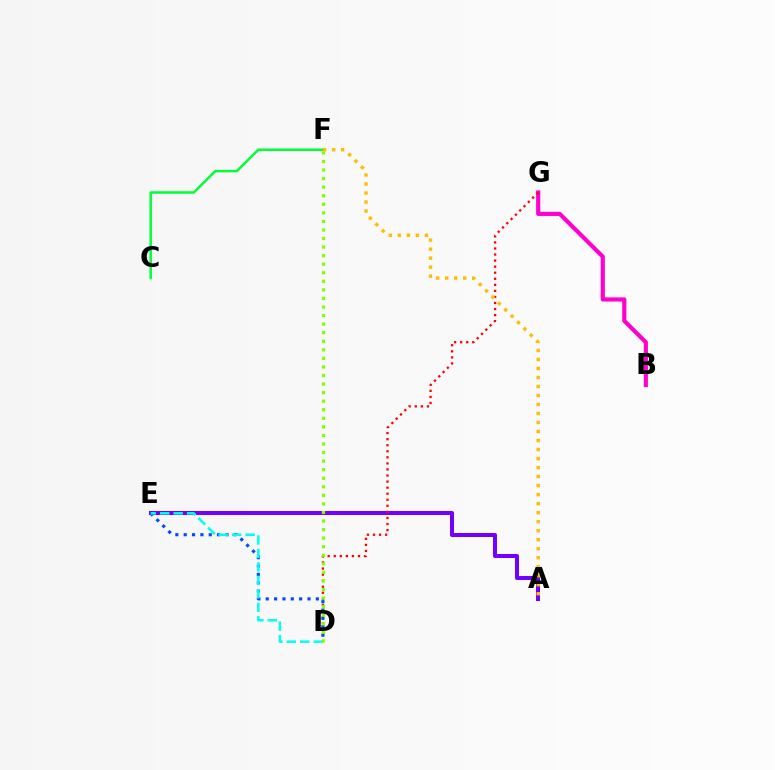{('B', 'G'): [{'color': '#ff00cf', 'line_style': 'solid', 'thickness': 2.99}], ('A', 'E'): [{'color': '#7200ff', 'line_style': 'solid', 'thickness': 2.9}], ('D', 'G'): [{'color': '#ff0000', 'line_style': 'dotted', 'thickness': 1.65}], ('D', 'E'): [{'color': '#004bff', 'line_style': 'dotted', 'thickness': 2.27}, {'color': '#00fff6', 'line_style': 'dashed', 'thickness': 1.83}], ('C', 'F'): [{'color': '#00ff39', 'line_style': 'solid', 'thickness': 1.79}], ('A', 'F'): [{'color': '#ffbd00', 'line_style': 'dotted', 'thickness': 2.45}], ('D', 'F'): [{'color': '#84ff00', 'line_style': 'dotted', 'thickness': 2.33}]}